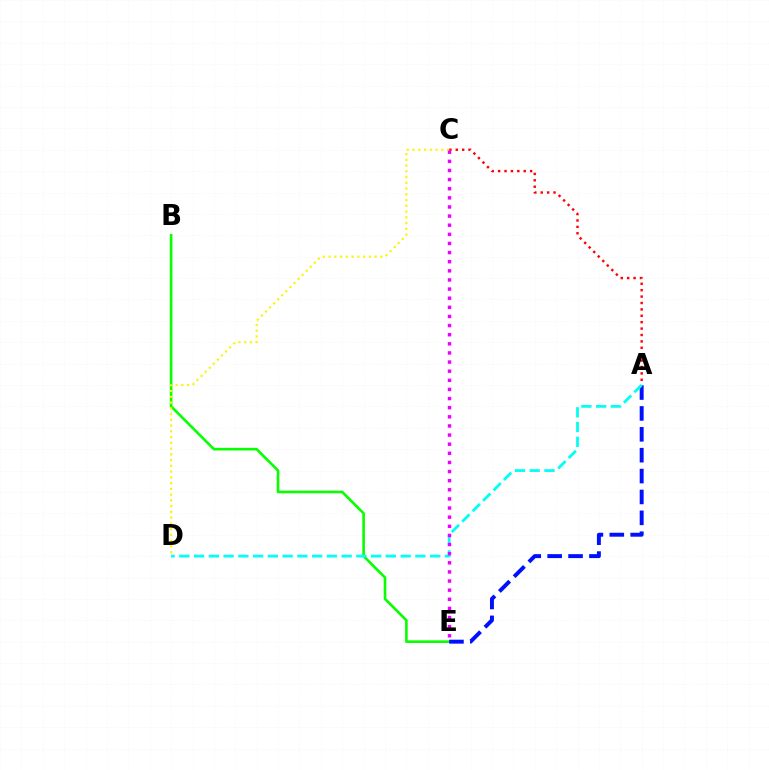{('B', 'E'): [{'color': '#08ff00', 'line_style': 'solid', 'thickness': 1.89}], ('A', 'C'): [{'color': '#ff0000', 'line_style': 'dotted', 'thickness': 1.74}], ('C', 'D'): [{'color': '#fcf500', 'line_style': 'dotted', 'thickness': 1.56}], ('A', 'E'): [{'color': '#0010ff', 'line_style': 'dashed', 'thickness': 2.84}], ('A', 'D'): [{'color': '#00fff6', 'line_style': 'dashed', 'thickness': 2.0}], ('C', 'E'): [{'color': '#ee00ff', 'line_style': 'dotted', 'thickness': 2.48}]}